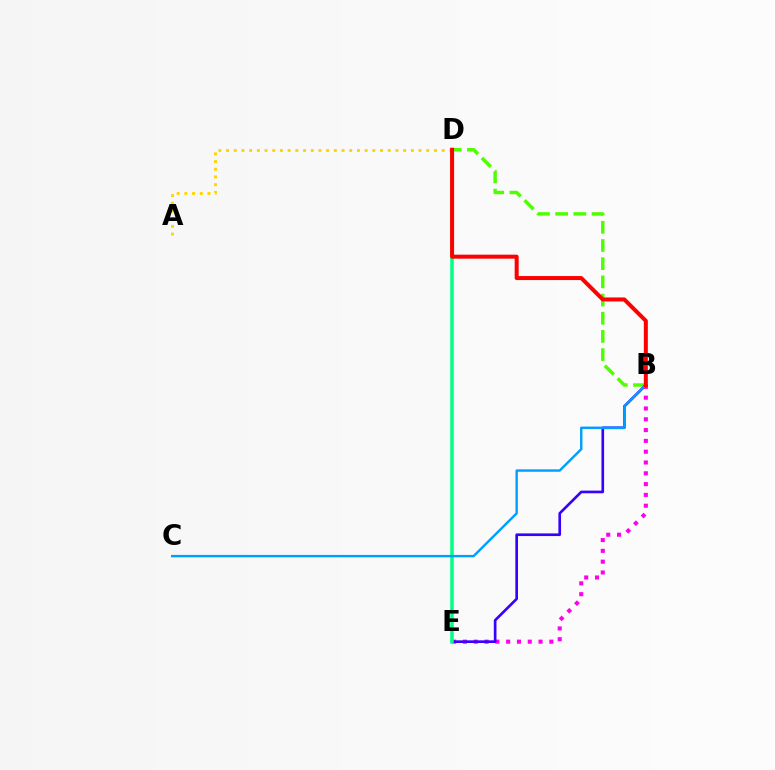{('B', 'E'): [{'color': '#ff00ed', 'line_style': 'dotted', 'thickness': 2.94}, {'color': '#3700ff', 'line_style': 'solid', 'thickness': 1.91}], ('B', 'D'): [{'color': '#4fff00', 'line_style': 'dashed', 'thickness': 2.47}, {'color': '#ff0000', 'line_style': 'solid', 'thickness': 2.88}], ('D', 'E'): [{'color': '#00ff86', 'line_style': 'solid', 'thickness': 2.53}], ('B', 'C'): [{'color': '#009eff', 'line_style': 'solid', 'thickness': 1.73}], ('A', 'D'): [{'color': '#ffd500', 'line_style': 'dotted', 'thickness': 2.09}]}